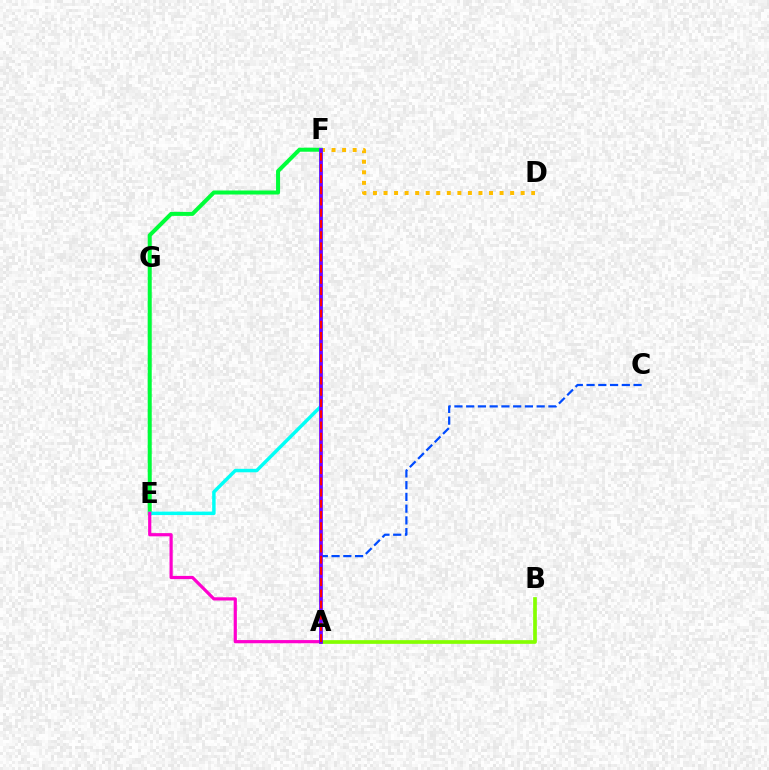{('D', 'F'): [{'color': '#ffbd00', 'line_style': 'dotted', 'thickness': 2.87}], ('E', 'F'): [{'color': '#00ff39', 'line_style': 'solid', 'thickness': 2.89}, {'color': '#00fff6', 'line_style': 'solid', 'thickness': 2.49}], ('A', 'B'): [{'color': '#84ff00', 'line_style': 'solid', 'thickness': 2.66}], ('A', 'E'): [{'color': '#ff00cf', 'line_style': 'solid', 'thickness': 2.3}], ('A', 'C'): [{'color': '#004bff', 'line_style': 'dashed', 'thickness': 1.6}], ('A', 'F'): [{'color': '#7200ff', 'line_style': 'solid', 'thickness': 2.67}, {'color': '#ff0000', 'line_style': 'dashed', 'thickness': 1.52}]}